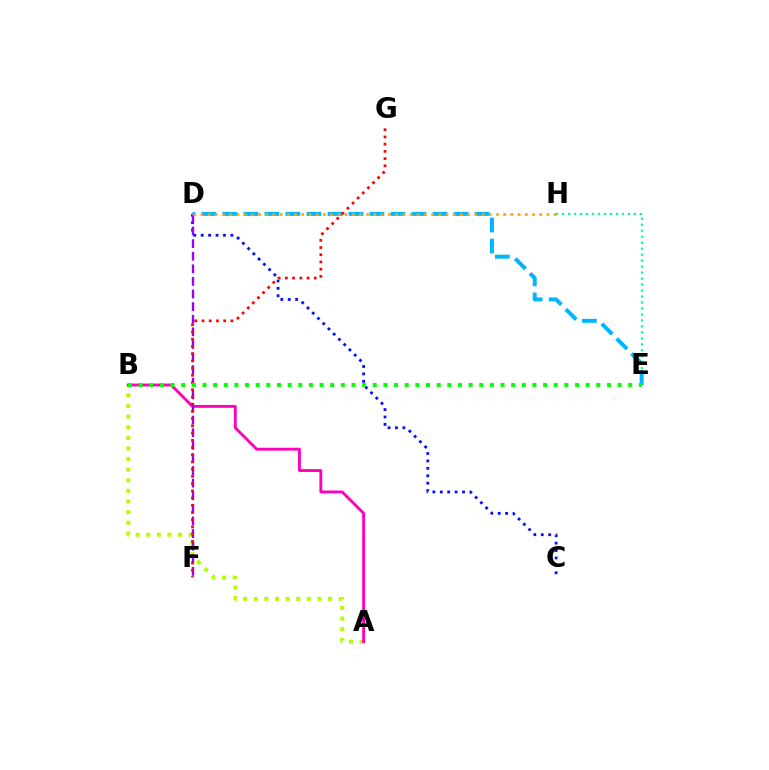{('A', 'B'): [{'color': '#b3ff00', 'line_style': 'dotted', 'thickness': 2.88}, {'color': '#ff00bd', 'line_style': 'solid', 'thickness': 2.06}], ('C', 'D'): [{'color': '#0010ff', 'line_style': 'dotted', 'thickness': 2.02}], ('E', 'H'): [{'color': '#00ff9d', 'line_style': 'dotted', 'thickness': 1.62}], ('D', 'F'): [{'color': '#9b00ff', 'line_style': 'dashed', 'thickness': 1.71}], ('D', 'E'): [{'color': '#00b5ff', 'line_style': 'dashed', 'thickness': 2.86}], ('D', 'H'): [{'color': '#ffa500', 'line_style': 'dotted', 'thickness': 1.96}], ('F', 'G'): [{'color': '#ff0000', 'line_style': 'dotted', 'thickness': 1.96}], ('B', 'E'): [{'color': '#08ff00', 'line_style': 'dotted', 'thickness': 2.89}]}